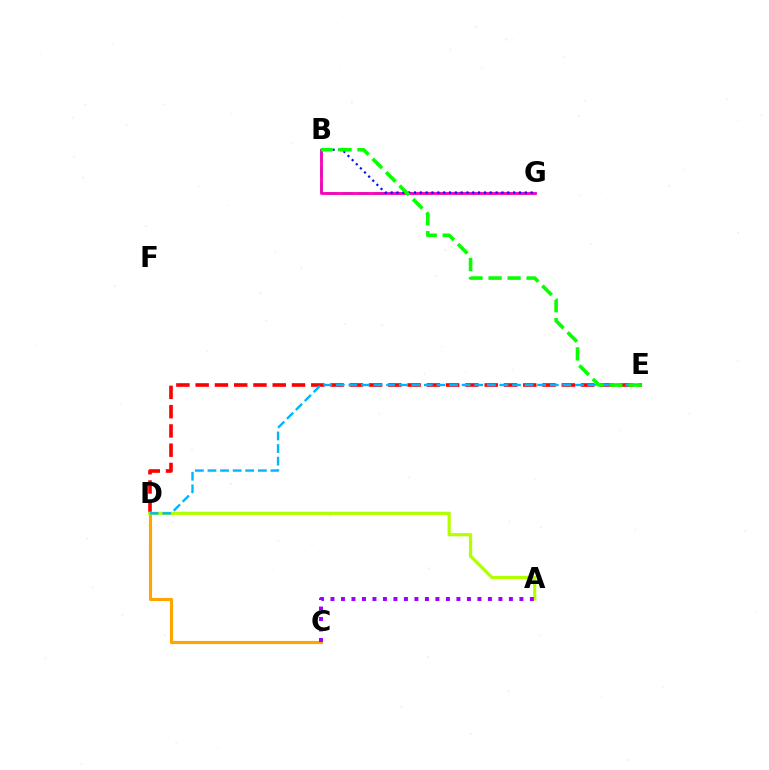{('D', 'E'): [{'color': '#ff0000', 'line_style': 'dashed', 'thickness': 2.62}, {'color': '#00b5ff', 'line_style': 'dashed', 'thickness': 1.71}], ('B', 'G'): [{'color': '#00ff9d', 'line_style': 'dashed', 'thickness': 2.15}, {'color': '#ff00bd', 'line_style': 'solid', 'thickness': 2.04}, {'color': '#0010ff', 'line_style': 'dotted', 'thickness': 1.58}], ('C', 'D'): [{'color': '#ffa500', 'line_style': 'solid', 'thickness': 2.24}], ('A', 'D'): [{'color': '#b3ff00', 'line_style': 'solid', 'thickness': 2.31}], ('A', 'C'): [{'color': '#9b00ff', 'line_style': 'dotted', 'thickness': 2.85}], ('B', 'E'): [{'color': '#08ff00', 'line_style': 'dashed', 'thickness': 2.58}]}